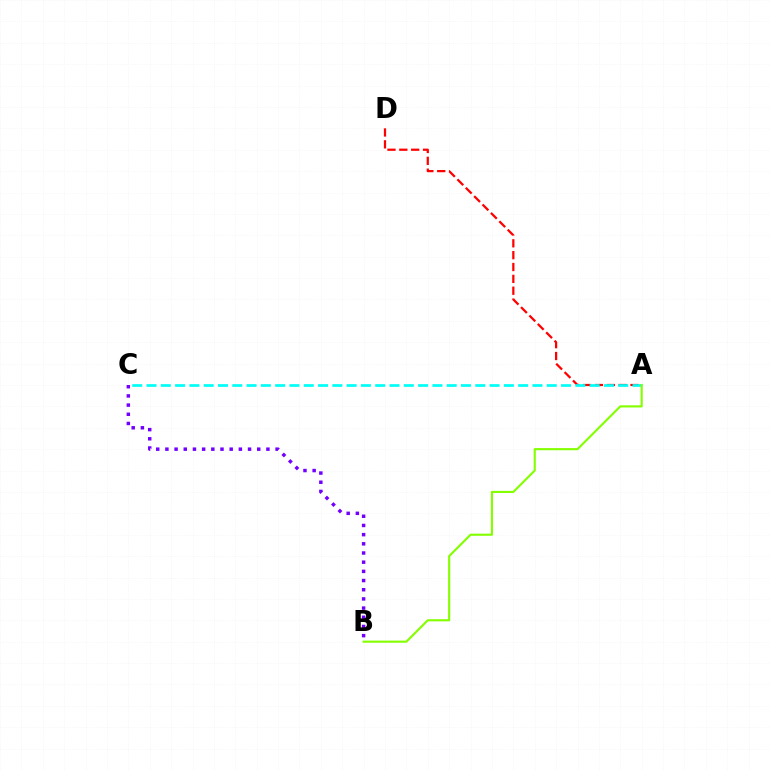{('A', 'D'): [{'color': '#ff0000', 'line_style': 'dashed', 'thickness': 1.61}], ('A', 'C'): [{'color': '#00fff6', 'line_style': 'dashed', 'thickness': 1.94}], ('A', 'B'): [{'color': '#84ff00', 'line_style': 'solid', 'thickness': 1.53}], ('B', 'C'): [{'color': '#7200ff', 'line_style': 'dotted', 'thickness': 2.49}]}